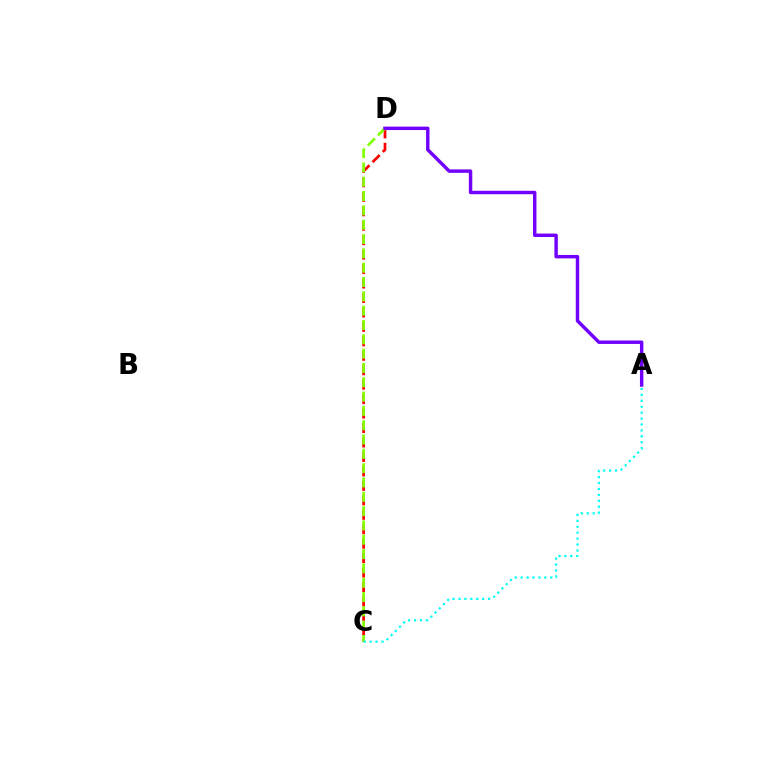{('C', 'D'): [{'color': '#ff0000', 'line_style': 'dashed', 'thickness': 1.96}, {'color': '#84ff00', 'line_style': 'dashed', 'thickness': 1.95}], ('A', 'D'): [{'color': '#7200ff', 'line_style': 'solid', 'thickness': 2.47}], ('A', 'C'): [{'color': '#00fff6', 'line_style': 'dotted', 'thickness': 1.61}]}